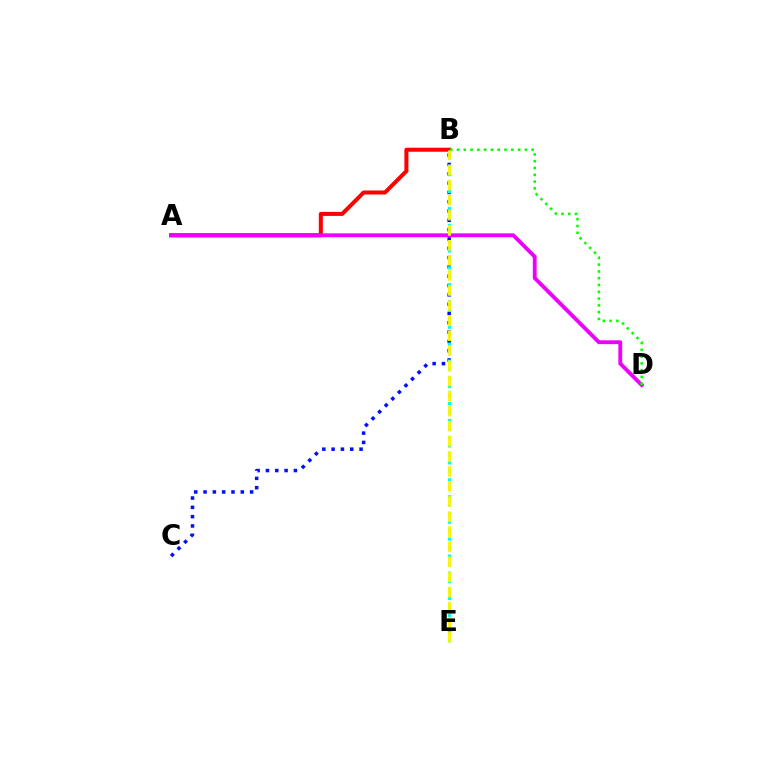{('A', 'B'): [{'color': '#ff0000', 'line_style': 'solid', 'thickness': 2.9}], ('B', 'C'): [{'color': '#0010ff', 'line_style': 'dotted', 'thickness': 2.53}], ('A', 'D'): [{'color': '#ee00ff', 'line_style': 'solid', 'thickness': 2.78}], ('B', 'D'): [{'color': '#08ff00', 'line_style': 'dotted', 'thickness': 1.84}], ('B', 'E'): [{'color': '#00fff6', 'line_style': 'dotted', 'thickness': 2.3}, {'color': '#fcf500', 'line_style': 'dashed', 'thickness': 2.05}]}